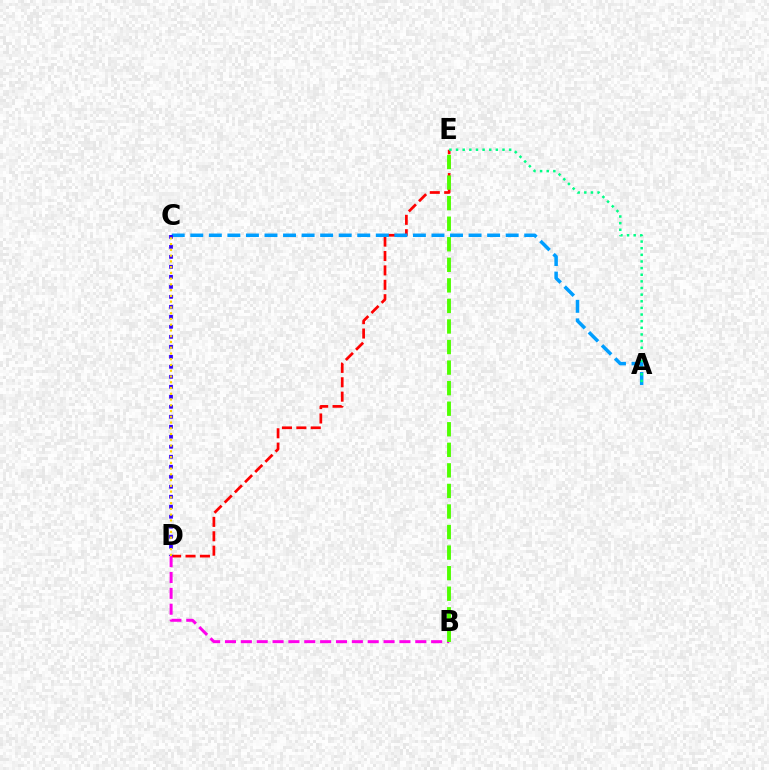{('D', 'E'): [{'color': '#ff0000', 'line_style': 'dashed', 'thickness': 1.96}], ('A', 'C'): [{'color': '#009eff', 'line_style': 'dashed', 'thickness': 2.52}], ('B', 'D'): [{'color': '#ff00ed', 'line_style': 'dashed', 'thickness': 2.15}], ('A', 'E'): [{'color': '#00ff86', 'line_style': 'dotted', 'thickness': 1.8}], ('B', 'E'): [{'color': '#4fff00', 'line_style': 'dashed', 'thickness': 2.79}], ('C', 'D'): [{'color': '#3700ff', 'line_style': 'dotted', 'thickness': 2.72}, {'color': '#ffd500', 'line_style': 'dotted', 'thickness': 1.56}]}